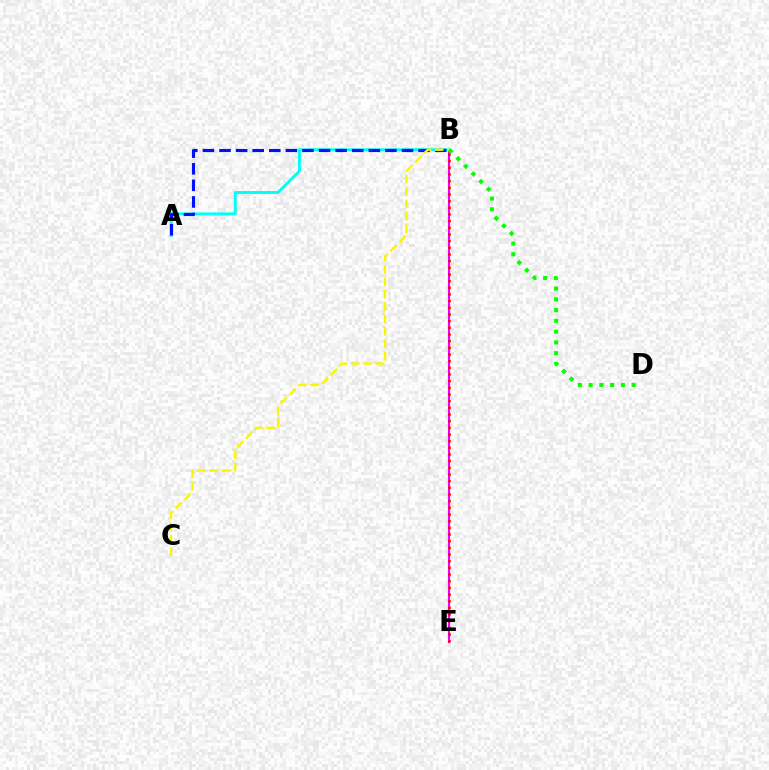{('B', 'E'): [{'color': '#ee00ff', 'line_style': 'solid', 'thickness': 1.52}, {'color': '#ff0000', 'line_style': 'dotted', 'thickness': 1.81}], ('A', 'B'): [{'color': '#00fff6', 'line_style': 'solid', 'thickness': 2.1}, {'color': '#0010ff', 'line_style': 'dashed', 'thickness': 2.25}], ('B', 'C'): [{'color': '#fcf500', 'line_style': 'dashed', 'thickness': 1.68}], ('B', 'D'): [{'color': '#08ff00', 'line_style': 'dotted', 'thickness': 2.92}]}